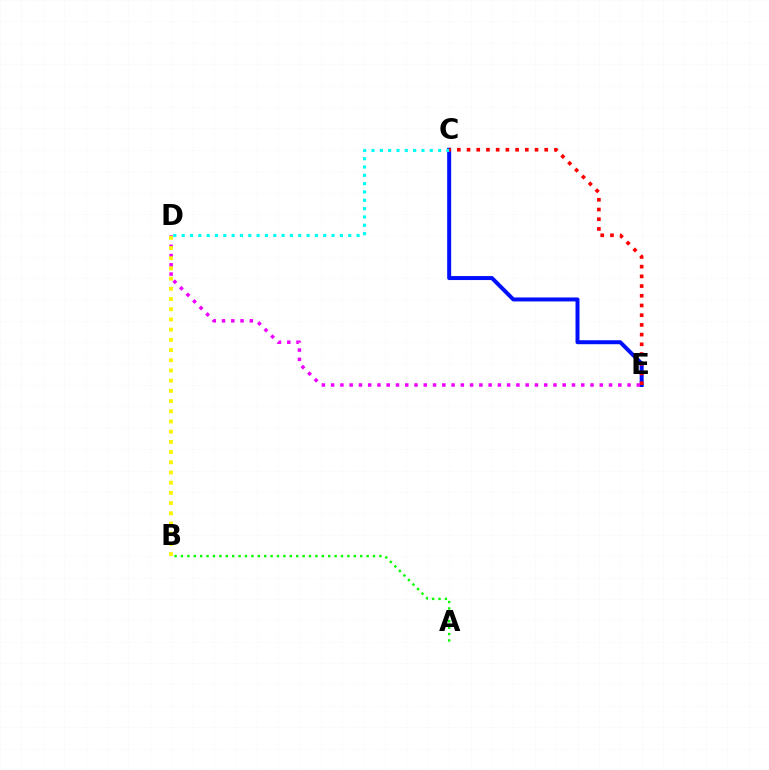{('C', 'E'): [{'color': '#0010ff', 'line_style': 'solid', 'thickness': 2.86}, {'color': '#ff0000', 'line_style': 'dotted', 'thickness': 2.64}], ('D', 'E'): [{'color': '#ee00ff', 'line_style': 'dotted', 'thickness': 2.52}], ('A', 'B'): [{'color': '#08ff00', 'line_style': 'dotted', 'thickness': 1.74}], ('C', 'D'): [{'color': '#00fff6', 'line_style': 'dotted', 'thickness': 2.26}], ('B', 'D'): [{'color': '#fcf500', 'line_style': 'dotted', 'thickness': 2.77}]}